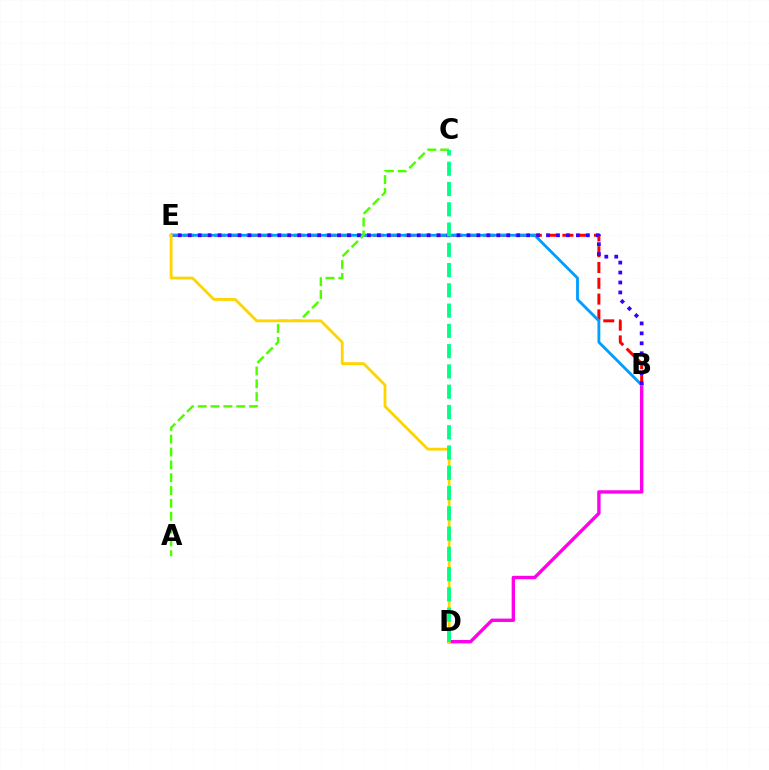{('B', 'D'): [{'color': '#ff00ed', 'line_style': 'solid', 'thickness': 2.43}], ('B', 'E'): [{'color': '#ff0000', 'line_style': 'dashed', 'thickness': 2.15}, {'color': '#009eff', 'line_style': 'solid', 'thickness': 2.04}, {'color': '#3700ff', 'line_style': 'dotted', 'thickness': 2.7}], ('A', 'C'): [{'color': '#4fff00', 'line_style': 'dashed', 'thickness': 1.74}], ('D', 'E'): [{'color': '#ffd500', 'line_style': 'solid', 'thickness': 2.02}], ('C', 'D'): [{'color': '#00ff86', 'line_style': 'dashed', 'thickness': 2.75}]}